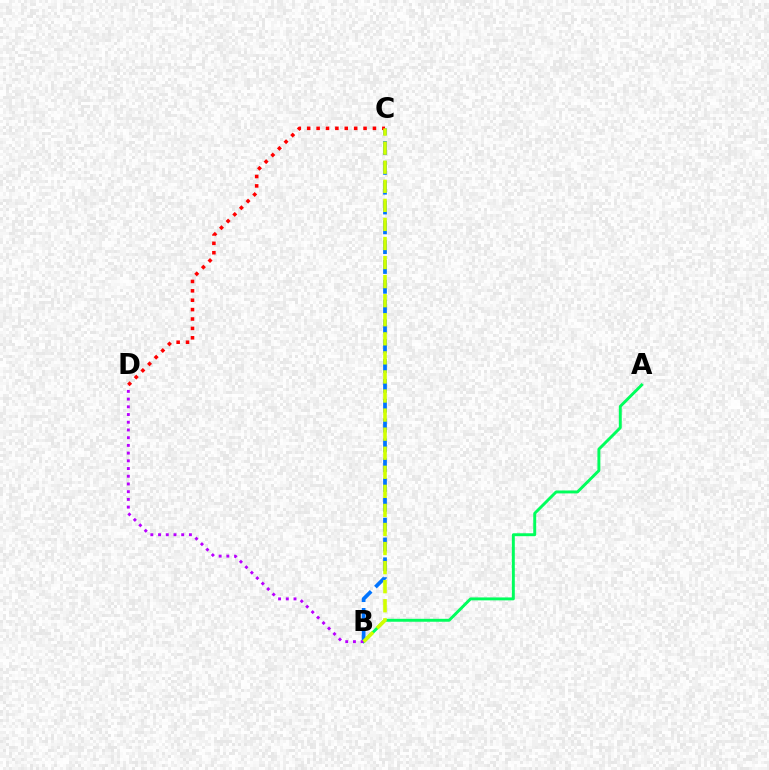{('A', 'B'): [{'color': '#00ff5c', 'line_style': 'solid', 'thickness': 2.11}], ('B', 'C'): [{'color': '#0074ff', 'line_style': 'dashed', 'thickness': 2.69}, {'color': '#d1ff00', 'line_style': 'dashed', 'thickness': 2.59}], ('B', 'D'): [{'color': '#b900ff', 'line_style': 'dotted', 'thickness': 2.1}], ('C', 'D'): [{'color': '#ff0000', 'line_style': 'dotted', 'thickness': 2.55}]}